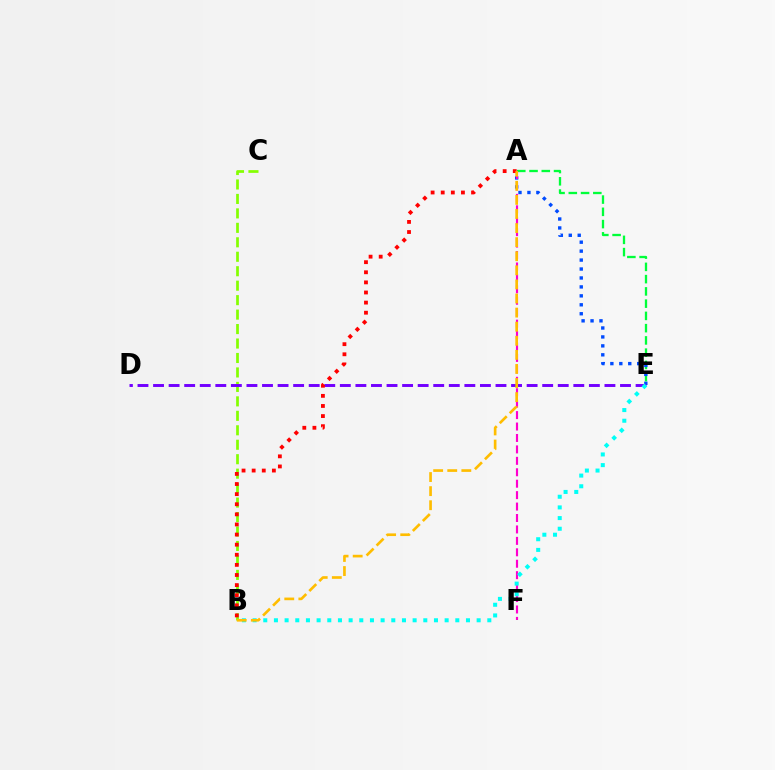{('A', 'E'): [{'color': '#00ff39', 'line_style': 'dashed', 'thickness': 1.66}, {'color': '#004bff', 'line_style': 'dotted', 'thickness': 2.43}], ('B', 'C'): [{'color': '#84ff00', 'line_style': 'dashed', 'thickness': 1.96}], ('A', 'F'): [{'color': '#ff00cf', 'line_style': 'dashed', 'thickness': 1.55}], ('D', 'E'): [{'color': '#7200ff', 'line_style': 'dashed', 'thickness': 2.11}], ('B', 'E'): [{'color': '#00fff6', 'line_style': 'dotted', 'thickness': 2.9}], ('A', 'B'): [{'color': '#ff0000', 'line_style': 'dotted', 'thickness': 2.75}, {'color': '#ffbd00', 'line_style': 'dashed', 'thickness': 1.91}]}